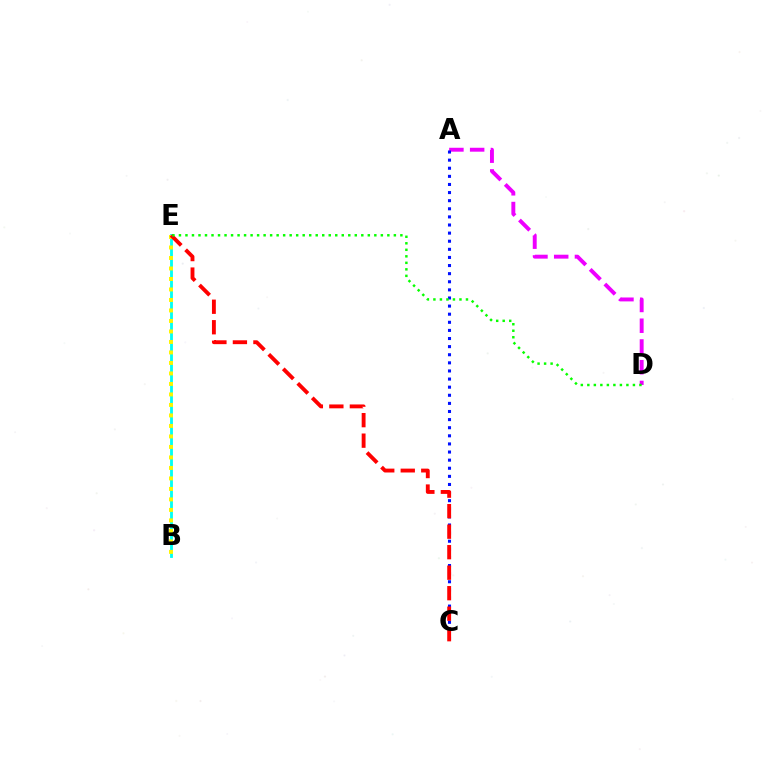{('A', 'D'): [{'color': '#ee00ff', 'line_style': 'dashed', 'thickness': 2.82}], ('B', 'E'): [{'color': '#00fff6', 'line_style': 'solid', 'thickness': 2.04}, {'color': '#fcf500', 'line_style': 'dotted', 'thickness': 2.85}], ('A', 'C'): [{'color': '#0010ff', 'line_style': 'dotted', 'thickness': 2.2}], ('C', 'E'): [{'color': '#ff0000', 'line_style': 'dashed', 'thickness': 2.79}], ('D', 'E'): [{'color': '#08ff00', 'line_style': 'dotted', 'thickness': 1.77}]}